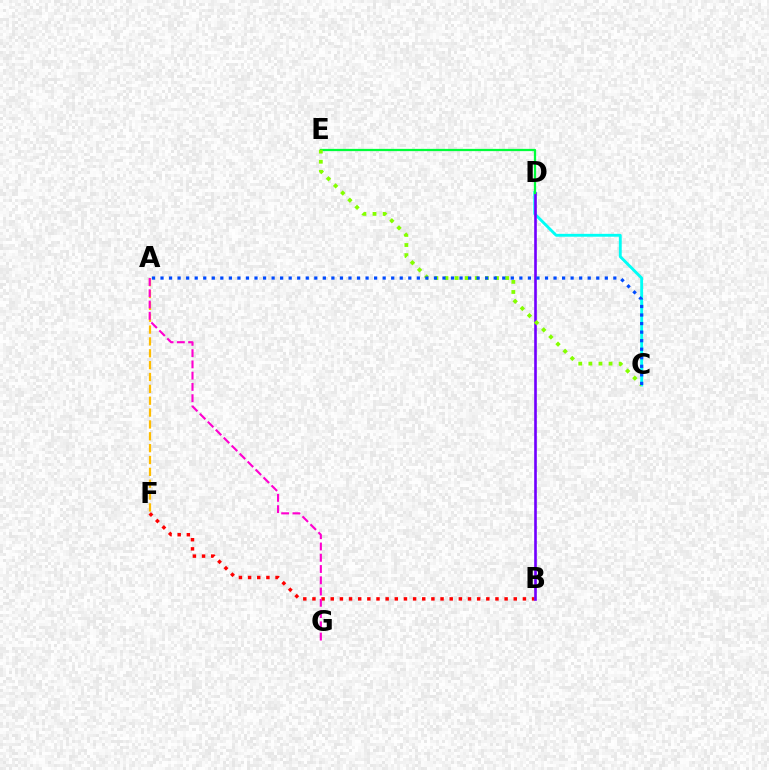{('B', 'F'): [{'color': '#ff0000', 'line_style': 'dotted', 'thickness': 2.49}], ('C', 'D'): [{'color': '#00fff6', 'line_style': 'solid', 'thickness': 2.07}], ('B', 'D'): [{'color': '#7200ff', 'line_style': 'solid', 'thickness': 1.89}], ('D', 'E'): [{'color': '#00ff39', 'line_style': 'solid', 'thickness': 1.63}], ('A', 'F'): [{'color': '#ffbd00', 'line_style': 'dashed', 'thickness': 1.61}], ('A', 'G'): [{'color': '#ff00cf', 'line_style': 'dashed', 'thickness': 1.53}], ('C', 'E'): [{'color': '#84ff00', 'line_style': 'dotted', 'thickness': 2.74}], ('A', 'C'): [{'color': '#004bff', 'line_style': 'dotted', 'thickness': 2.32}]}